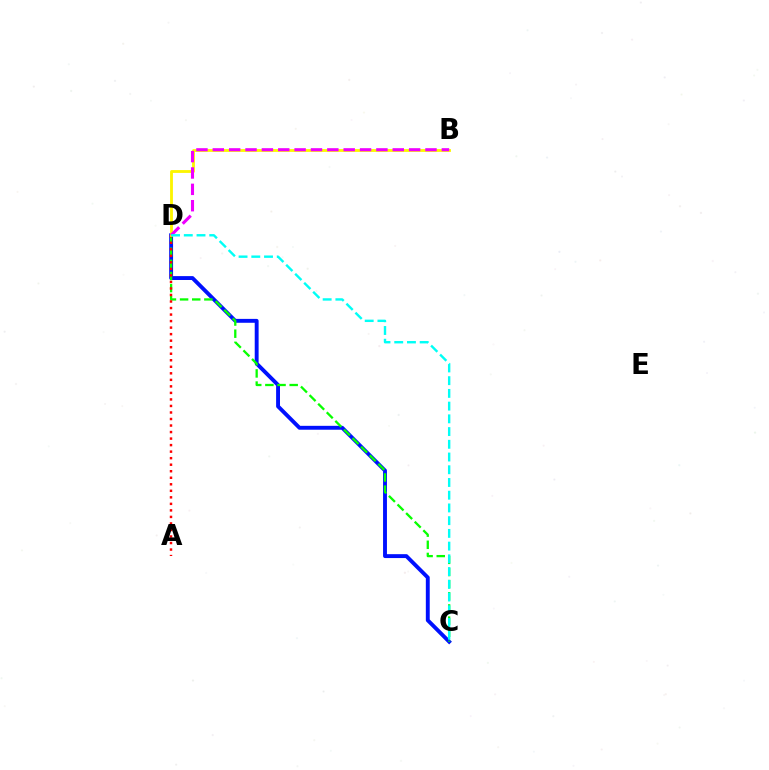{('C', 'D'): [{'color': '#0010ff', 'line_style': 'solid', 'thickness': 2.8}, {'color': '#08ff00', 'line_style': 'dashed', 'thickness': 1.65}, {'color': '#00fff6', 'line_style': 'dashed', 'thickness': 1.73}], ('A', 'D'): [{'color': '#ff0000', 'line_style': 'dotted', 'thickness': 1.77}], ('B', 'D'): [{'color': '#fcf500', 'line_style': 'solid', 'thickness': 2.03}, {'color': '#ee00ff', 'line_style': 'dashed', 'thickness': 2.22}]}